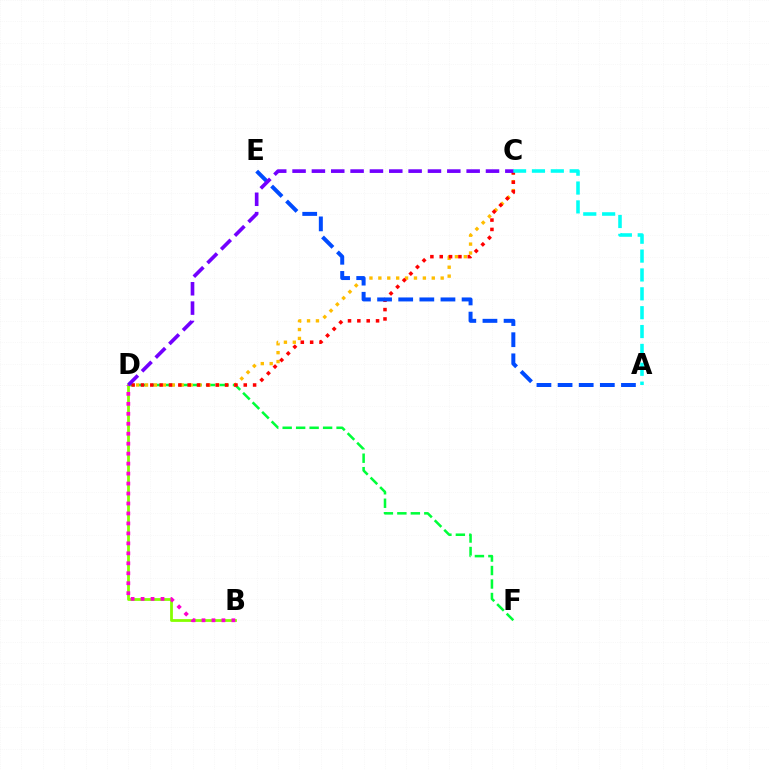{('D', 'F'): [{'color': '#00ff39', 'line_style': 'dashed', 'thickness': 1.83}], ('C', 'D'): [{'color': '#ffbd00', 'line_style': 'dotted', 'thickness': 2.42}, {'color': '#ff0000', 'line_style': 'dotted', 'thickness': 2.54}, {'color': '#7200ff', 'line_style': 'dashed', 'thickness': 2.63}], ('B', 'D'): [{'color': '#84ff00', 'line_style': 'solid', 'thickness': 2.0}, {'color': '#ff00cf', 'line_style': 'dotted', 'thickness': 2.71}], ('A', 'E'): [{'color': '#004bff', 'line_style': 'dashed', 'thickness': 2.87}], ('A', 'C'): [{'color': '#00fff6', 'line_style': 'dashed', 'thickness': 2.56}]}